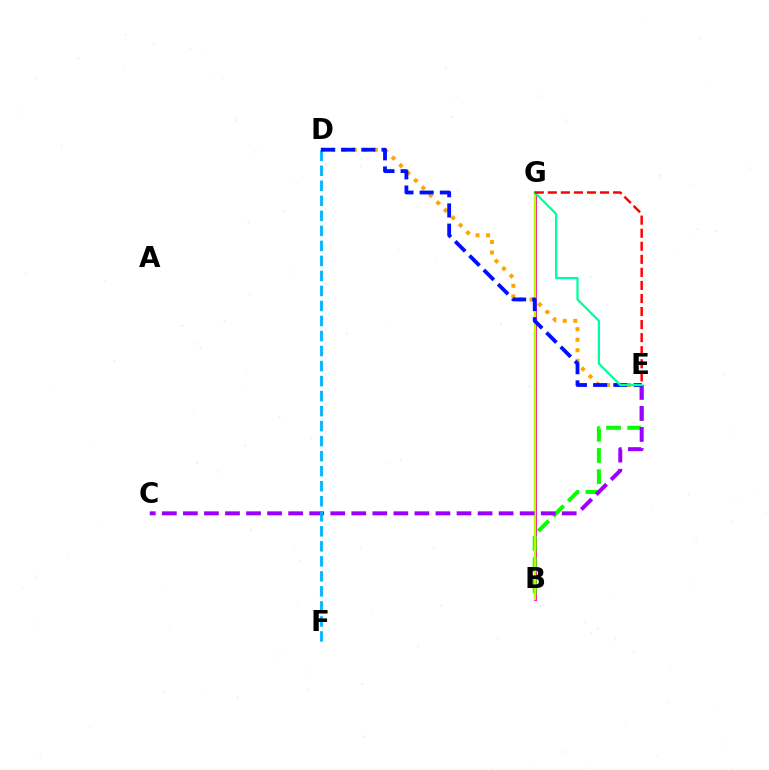{('B', 'G'): [{'color': '#ff00bd', 'line_style': 'solid', 'thickness': 2.19}, {'color': '#b3ff00', 'line_style': 'solid', 'thickness': 1.72}], ('B', 'E'): [{'color': '#08ff00', 'line_style': 'dashed', 'thickness': 2.88}], ('D', 'E'): [{'color': '#ffa500', 'line_style': 'dotted', 'thickness': 2.87}, {'color': '#0010ff', 'line_style': 'dashed', 'thickness': 2.75}], ('C', 'E'): [{'color': '#9b00ff', 'line_style': 'dashed', 'thickness': 2.86}], ('D', 'F'): [{'color': '#00b5ff', 'line_style': 'dashed', 'thickness': 2.04}], ('E', 'G'): [{'color': '#00ff9d', 'line_style': 'solid', 'thickness': 1.62}, {'color': '#ff0000', 'line_style': 'dashed', 'thickness': 1.77}]}